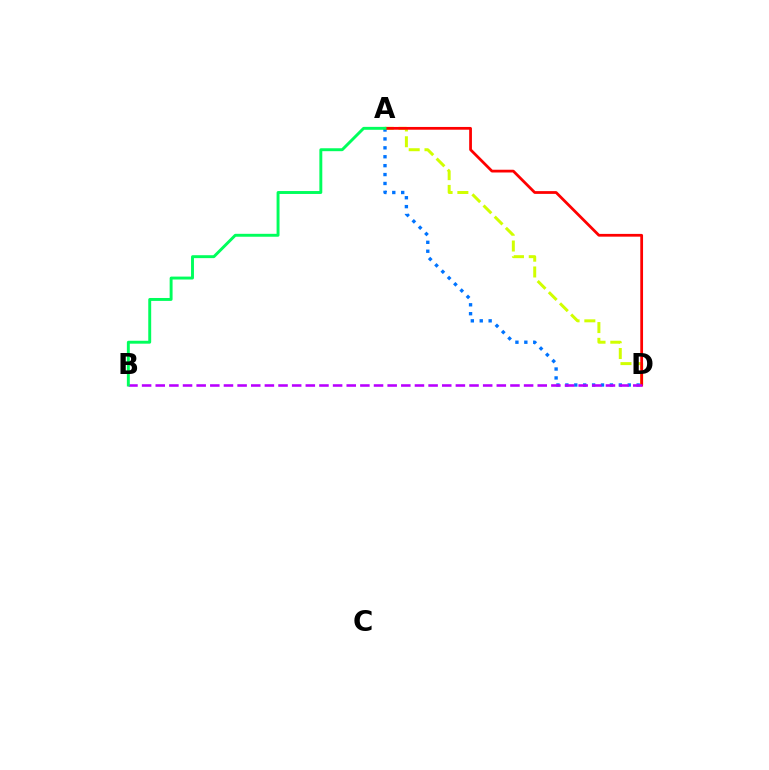{('A', 'D'): [{'color': '#d1ff00', 'line_style': 'dashed', 'thickness': 2.14}, {'color': '#0074ff', 'line_style': 'dotted', 'thickness': 2.42}, {'color': '#ff0000', 'line_style': 'solid', 'thickness': 1.99}], ('B', 'D'): [{'color': '#b900ff', 'line_style': 'dashed', 'thickness': 1.85}], ('A', 'B'): [{'color': '#00ff5c', 'line_style': 'solid', 'thickness': 2.1}]}